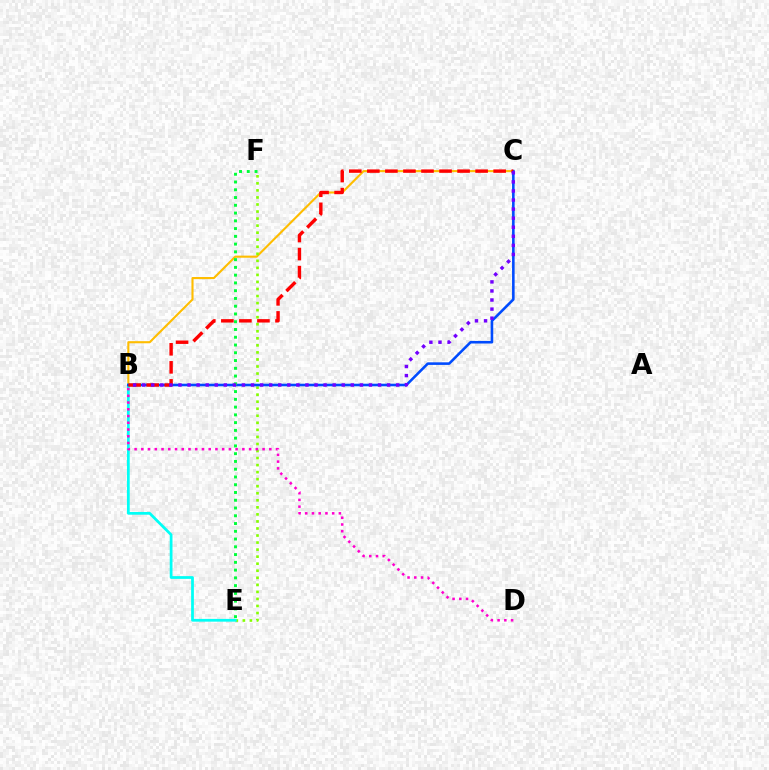{('B', 'C'): [{'color': '#ffbd00', 'line_style': 'solid', 'thickness': 1.52}, {'color': '#004bff', 'line_style': 'solid', 'thickness': 1.86}, {'color': '#ff0000', 'line_style': 'dashed', 'thickness': 2.45}, {'color': '#7200ff', 'line_style': 'dotted', 'thickness': 2.46}], ('E', 'F'): [{'color': '#84ff00', 'line_style': 'dotted', 'thickness': 1.91}, {'color': '#00ff39', 'line_style': 'dotted', 'thickness': 2.11}], ('B', 'E'): [{'color': '#00fff6', 'line_style': 'solid', 'thickness': 1.98}], ('B', 'D'): [{'color': '#ff00cf', 'line_style': 'dotted', 'thickness': 1.83}]}